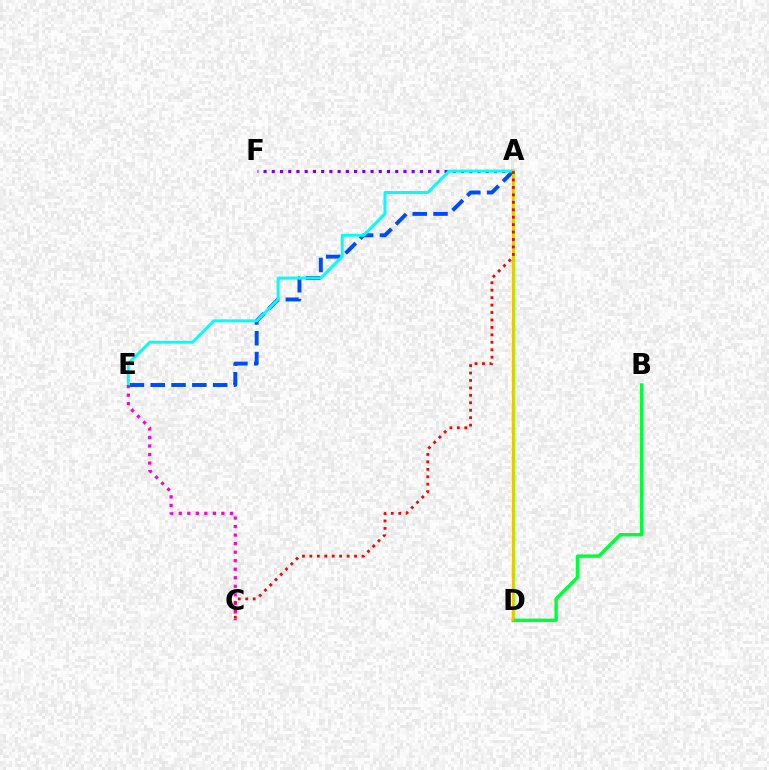{('A', 'E'): [{'color': '#004bff', 'line_style': 'dashed', 'thickness': 2.83}, {'color': '#00fff6', 'line_style': 'solid', 'thickness': 2.12}], ('A', 'D'): [{'color': '#84ff00', 'line_style': 'solid', 'thickness': 1.99}, {'color': '#ffbd00', 'line_style': 'solid', 'thickness': 1.6}], ('A', 'F'): [{'color': '#7200ff', 'line_style': 'dotted', 'thickness': 2.24}], ('B', 'D'): [{'color': '#00ff39', 'line_style': 'solid', 'thickness': 2.47}], ('C', 'E'): [{'color': '#ff00cf', 'line_style': 'dotted', 'thickness': 2.32}], ('A', 'C'): [{'color': '#ff0000', 'line_style': 'dotted', 'thickness': 2.02}]}